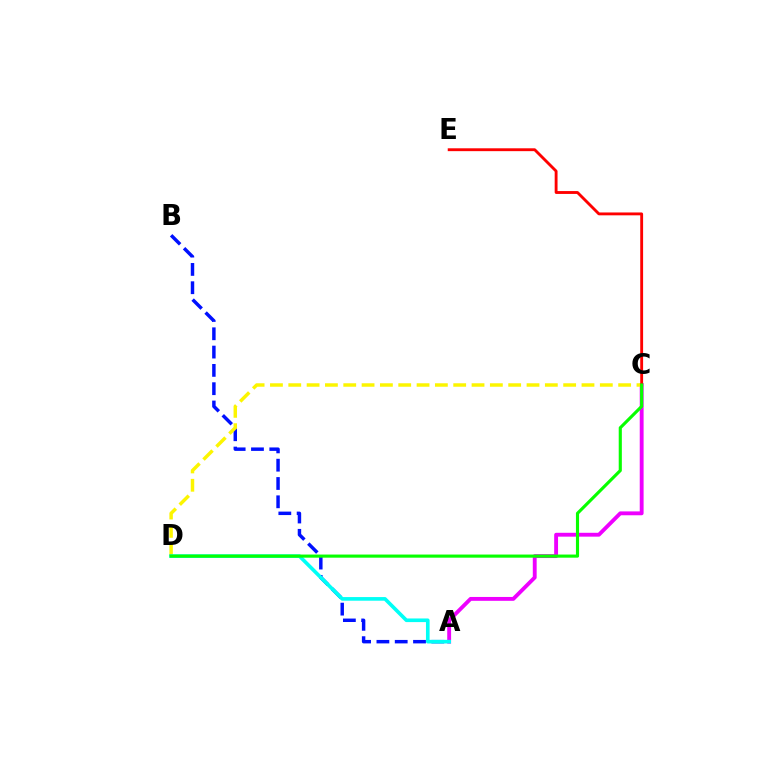{('A', 'B'): [{'color': '#0010ff', 'line_style': 'dashed', 'thickness': 2.49}], ('A', 'C'): [{'color': '#ee00ff', 'line_style': 'solid', 'thickness': 2.78}], ('C', 'D'): [{'color': '#fcf500', 'line_style': 'dashed', 'thickness': 2.49}, {'color': '#08ff00', 'line_style': 'solid', 'thickness': 2.25}], ('A', 'D'): [{'color': '#00fff6', 'line_style': 'solid', 'thickness': 2.62}], ('C', 'E'): [{'color': '#ff0000', 'line_style': 'solid', 'thickness': 2.06}]}